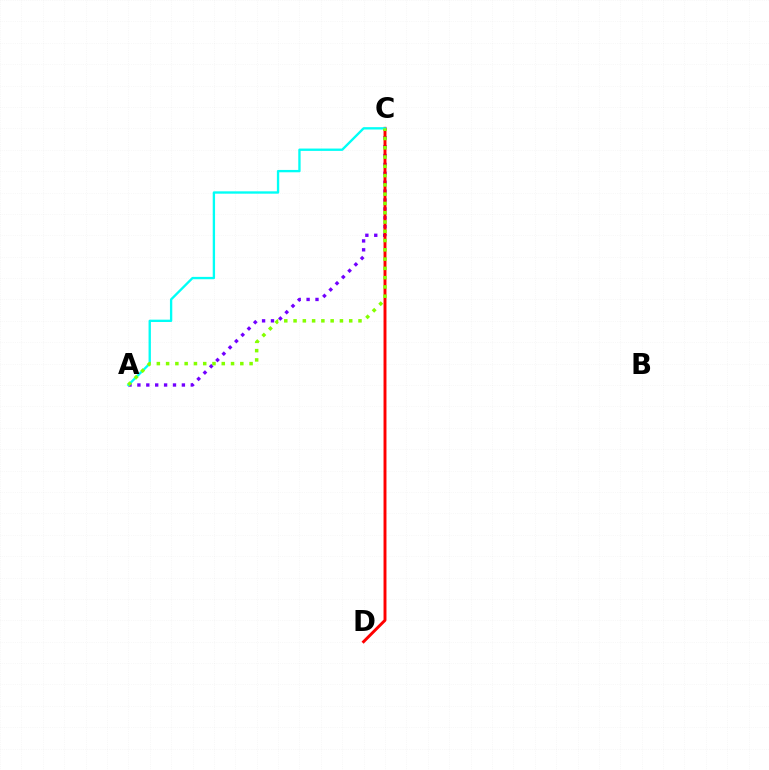{('A', 'C'): [{'color': '#7200ff', 'line_style': 'dotted', 'thickness': 2.42}, {'color': '#00fff6', 'line_style': 'solid', 'thickness': 1.69}, {'color': '#84ff00', 'line_style': 'dotted', 'thickness': 2.52}], ('C', 'D'): [{'color': '#ff0000', 'line_style': 'solid', 'thickness': 2.11}]}